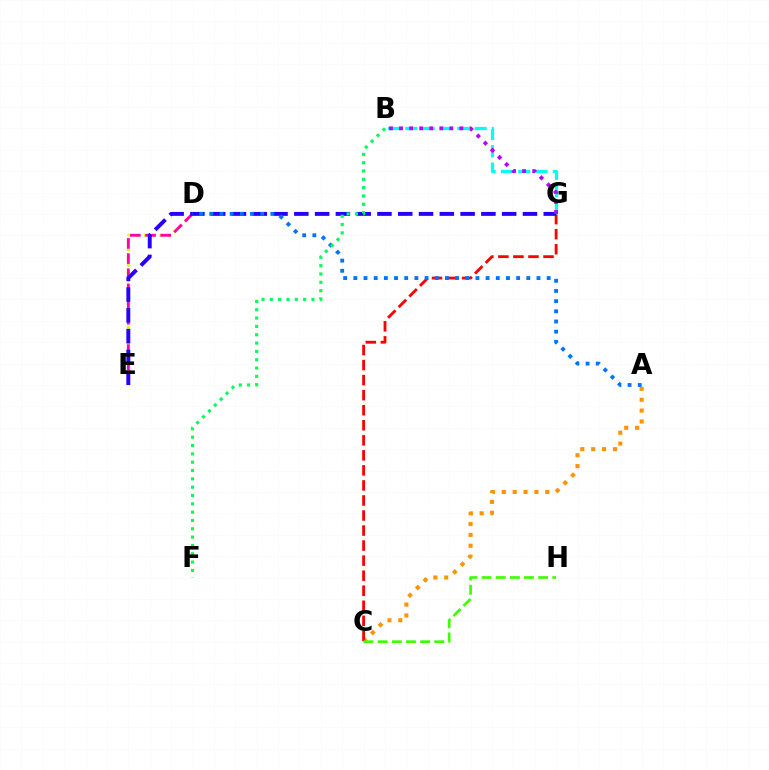{('A', 'C'): [{'color': '#ff9400', 'line_style': 'dotted', 'thickness': 2.96}], ('C', 'G'): [{'color': '#ff0000', 'line_style': 'dashed', 'thickness': 2.04}], ('B', 'G'): [{'color': '#00fff6', 'line_style': 'dashed', 'thickness': 2.35}, {'color': '#b900ff', 'line_style': 'dotted', 'thickness': 2.73}], ('D', 'E'): [{'color': '#d1ff00', 'line_style': 'dotted', 'thickness': 2.12}, {'color': '#ff00ac', 'line_style': 'dashed', 'thickness': 2.06}], ('C', 'H'): [{'color': '#3dff00', 'line_style': 'dashed', 'thickness': 1.92}], ('E', 'G'): [{'color': '#2500ff', 'line_style': 'dashed', 'thickness': 2.82}], ('A', 'D'): [{'color': '#0074ff', 'line_style': 'dotted', 'thickness': 2.76}], ('B', 'F'): [{'color': '#00ff5c', 'line_style': 'dotted', 'thickness': 2.26}]}